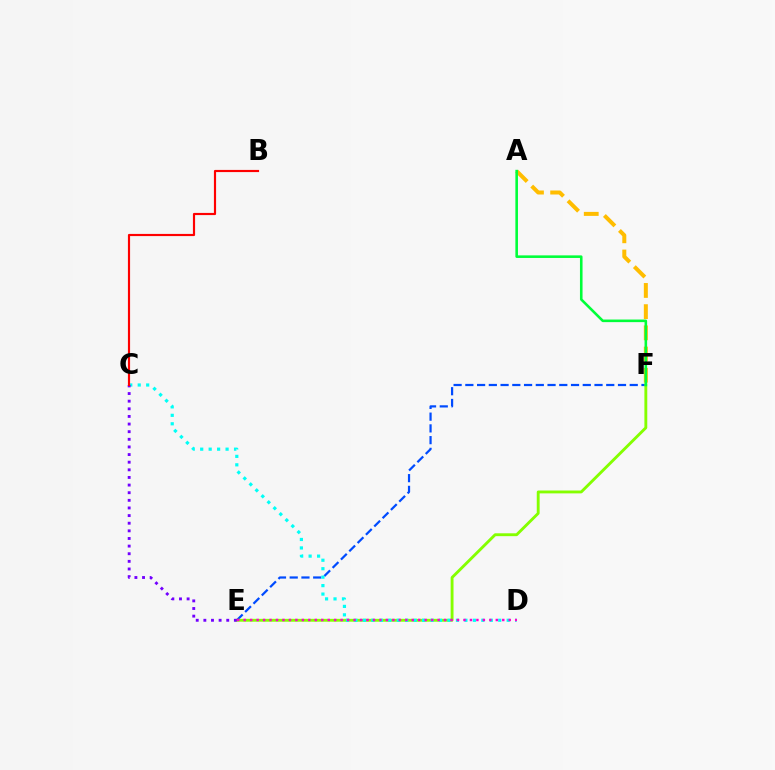{('E', 'F'): [{'color': '#004bff', 'line_style': 'dashed', 'thickness': 1.6}, {'color': '#84ff00', 'line_style': 'solid', 'thickness': 2.07}], ('C', 'D'): [{'color': '#00fff6', 'line_style': 'dotted', 'thickness': 2.3}], ('A', 'F'): [{'color': '#ffbd00', 'line_style': 'dashed', 'thickness': 2.88}, {'color': '#00ff39', 'line_style': 'solid', 'thickness': 1.86}], ('D', 'E'): [{'color': '#ff00cf', 'line_style': 'dotted', 'thickness': 1.76}], ('C', 'E'): [{'color': '#7200ff', 'line_style': 'dotted', 'thickness': 2.07}], ('B', 'C'): [{'color': '#ff0000', 'line_style': 'solid', 'thickness': 1.56}]}